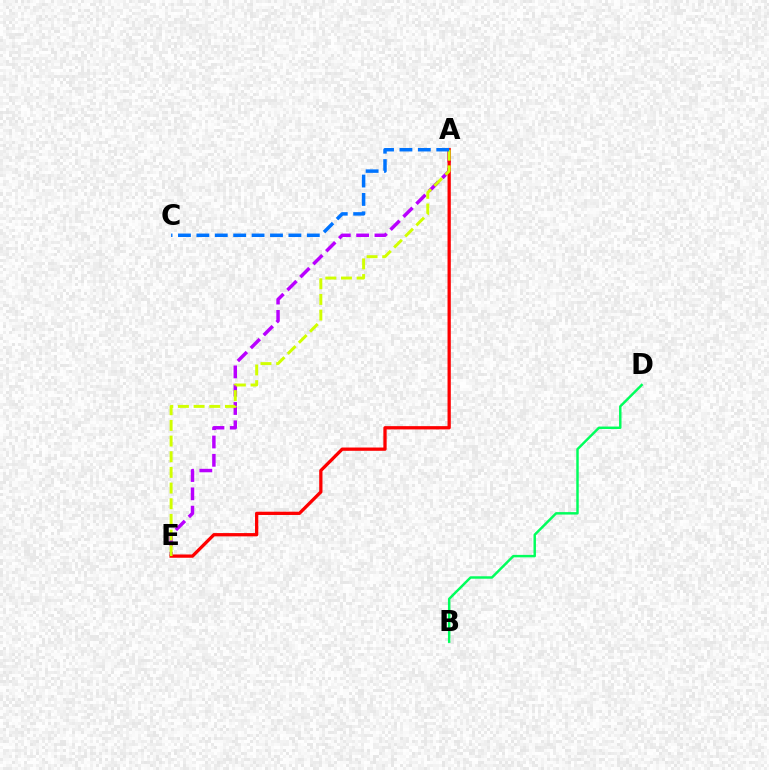{('A', 'E'): [{'color': '#b900ff', 'line_style': 'dashed', 'thickness': 2.49}, {'color': '#ff0000', 'line_style': 'solid', 'thickness': 2.36}, {'color': '#d1ff00', 'line_style': 'dashed', 'thickness': 2.13}], ('B', 'D'): [{'color': '#00ff5c', 'line_style': 'solid', 'thickness': 1.77}], ('A', 'C'): [{'color': '#0074ff', 'line_style': 'dashed', 'thickness': 2.5}]}